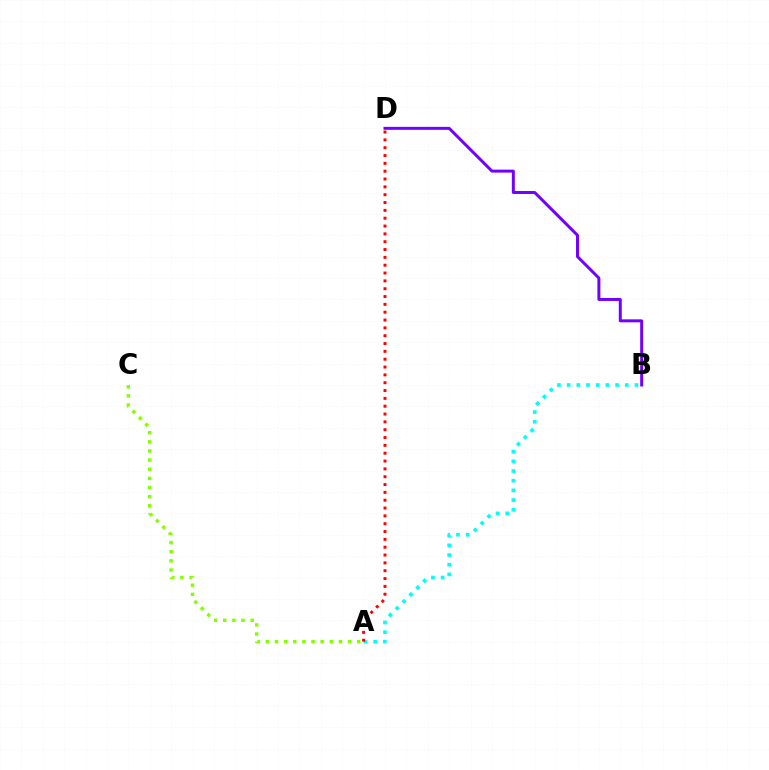{('B', 'D'): [{'color': '#7200ff', 'line_style': 'solid', 'thickness': 2.14}], ('A', 'B'): [{'color': '#00fff6', 'line_style': 'dotted', 'thickness': 2.63}], ('A', 'C'): [{'color': '#84ff00', 'line_style': 'dotted', 'thickness': 2.48}], ('A', 'D'): [{'color': '#ff0000', 'line_style': 'dotted', 'thickness': 2.13}]}